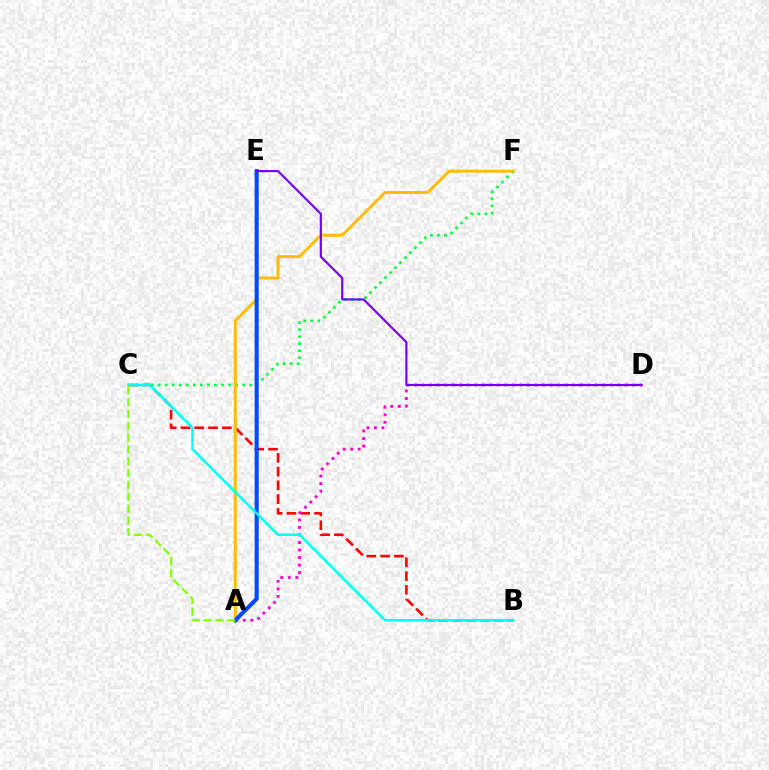{('B', 'C'): [{'color': '#ff0000', 'line_style': 'dashed', 'thickness': 1.87}, {'color': '#00fff6', 'line_style': 'solid', 'thickness': 1.79}], ('C', 'F'): [{'color': '#00ff39', 'line_style': 'dotted', 'thickness': 1.91}], ('A', 'F'): [{'color': '#ffbd00', 'line_style': 'solid', 'thickness': 2.12}], ('A', 'D'): [{'color': '#ff00cf', 'line_style': 'dotted', 'thickness': 2.05}], ('A', 'E'): [{'color': '#004bff', 'line_style': 'solid', 'thickness': 2.94}], ('D', 'E'): [{'color': '#7200ff', 'line_style': 'solid', 'thickness': 1.55}], ('A', 'C'): [{'color': '#84ff00', 'line_style': 'dashed', 'thickness': 1.61}]}